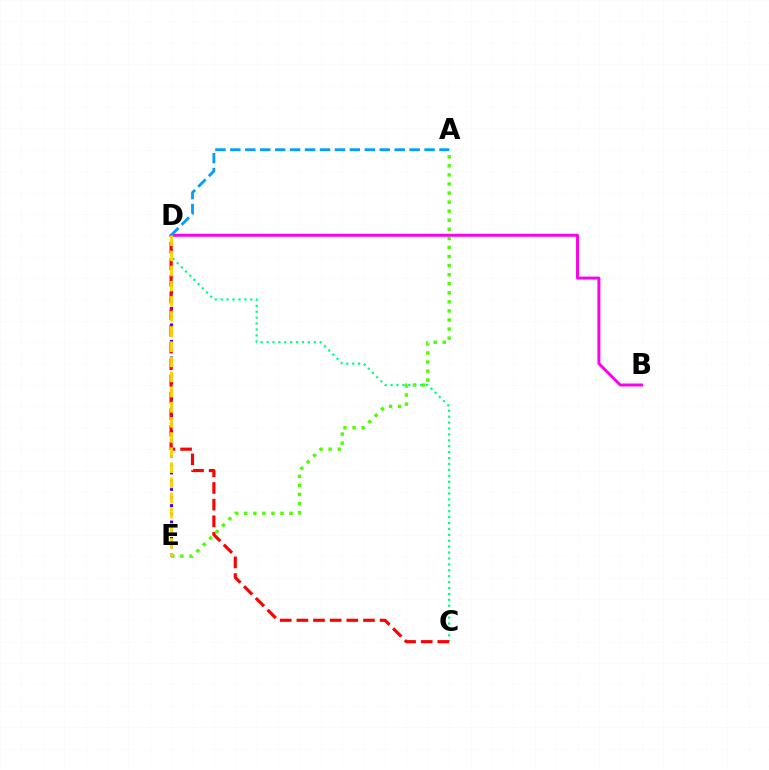{('C', 'D'): [{'color': '#00ff86', 'line_style': 'dotted', 'thickness': 1.6}, {'color': '#ff0000', 'line_style': 'dashed', 'thickness': 2.26}], ('D', 'E'): [{'color': '#3700ff', 'line_style': 'dotted', 'thickness': 2.23}, {'color': '#ffd500', 'line_style': 'dashed', 'thickness': 2.06}], ('A', 'E'): [{'color': '#4fff00', 'line_style': 'dotted', 'thickness': 2.46}], ('B', 'D'): [{'color': '#ff00ed', 'line_style': 'solid', 'thickness': 2.13}], ('A', 'D'): [{'color': '#009eff', 'line_style': 'dashed', 'thickness': 2.03}]}